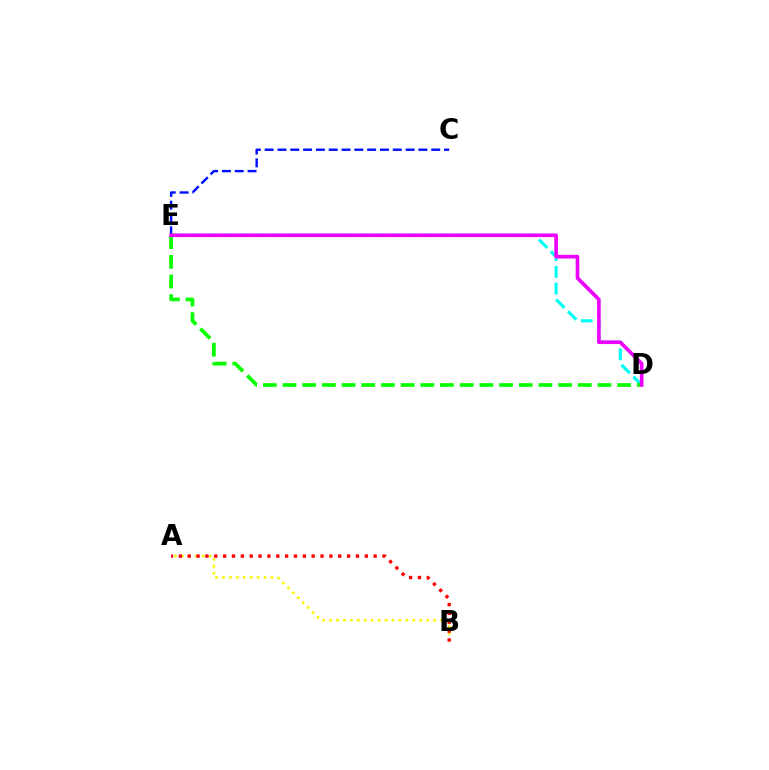{('D', 'E'): [{'color': '#00fff6', 'line_style': 'dashed', 'thickness': 2.28}, {'color': '#08ff00', 'line_style': 'dashed', 'thickness': 2.67}, {'color': '#ee00ff', 'line_style': 'solid', 'thickness': 2.62}], ('C', 'E'): [{'color': '#0010ff', 'line_style': 'dashed', 'thickness': 1.74}], ('A', 'B'): [{'color': '#fcf500', 'line_style': 'dotted', 'thickness': 1.88}, {'color': '#ff0000', 'line_style': 'dotted', 'thickness': 2.41}]}